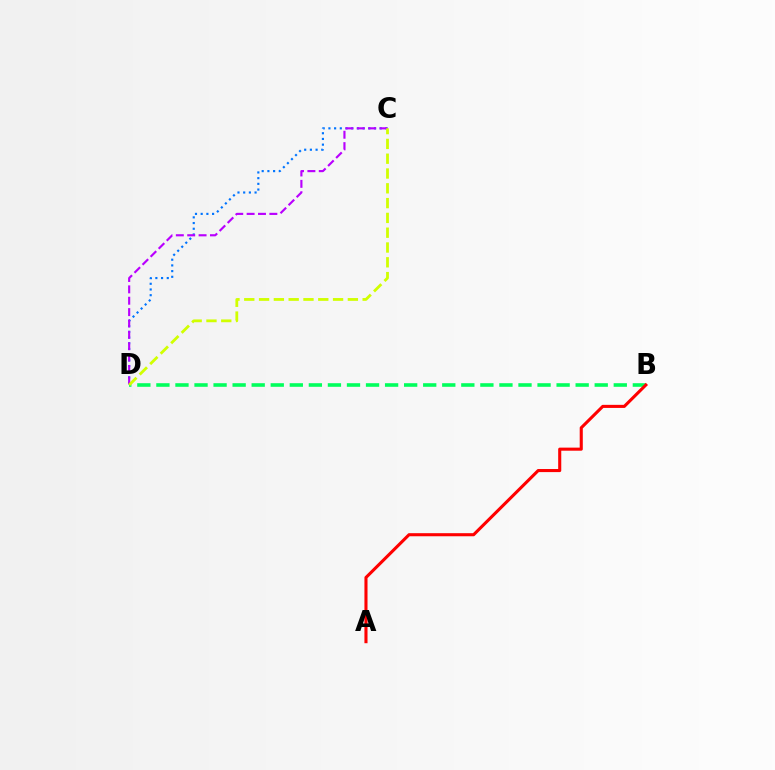{('B', 'D'): [{'color': '#00ff5c', 'line_style': 'dashed', 'thickness': 2.59}], ('C', 'D'): [{'color': '#0074ff', 'line_style': 'dotted', 'thickness': 1.55}, {'color': '#b900ff', 'line_style': 'dashed', 'thickness': 1.54}, {'color': '#d1ff00', 'line_style': 'dashed', 'thickness': 2.01}], ('A', 'B'): [{'color': '#ff0000', 'line_style': 'solid', 'thickness': 2.22}]}